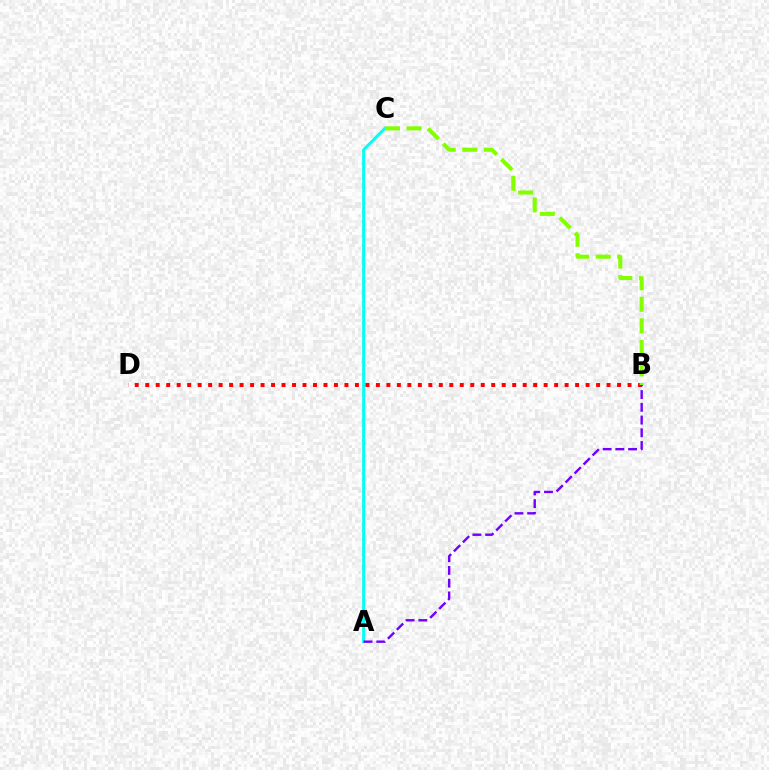{('A', 'C'): [{'color': '#00fff6', 'line_style': 'solid', 'thickness': 2.11}], ('B', 'D'): [{'color': '#ff0000', 'line_style': 'dotted', 'thickness': 2.85}], ('A', 'B'): [{'color': '#7200ff', 'line_style': 'dashed', 'thickness': 1.73}], ('B', 'C'): [{'color': '#84ff00', 'line_style': 'dashed', 'thickness': 2.92}]}